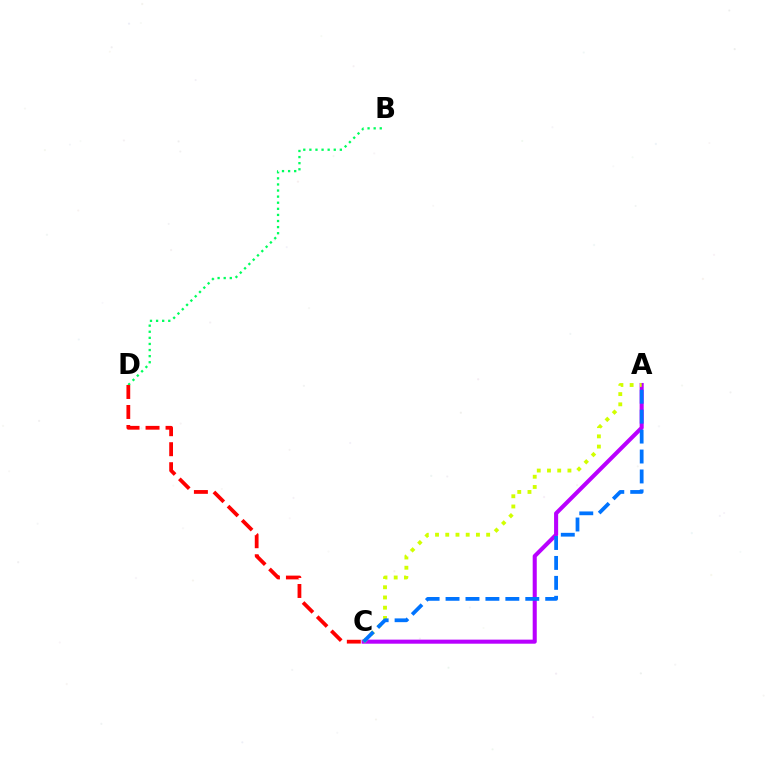{('B', 'D'): [{'color': '#00ff5c', 'line_style': 'dotted', 'thickness': 1.66}], ('A', 'C'): [{'color': '#b900ff', 'line_style': 'solid', 'thickness': 2.93}, {'color': '#d1ff00', 'line_style': 'dotted', 'thickness': 2.78}, {'color': '#0074ff', 'line_style': 'dashed', 'thickness': 2.71}], ('C', 'D'): [{'color': '#ff0000', 'line_style': 'dashed', 'thickness': 2.72}]}